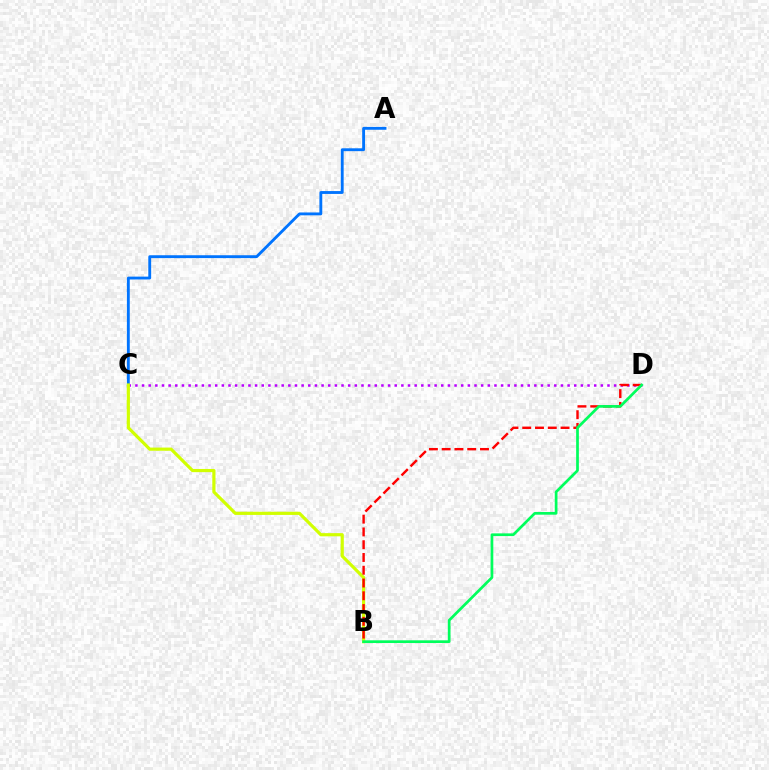{('A', 'C'): [{'color': '#0074ff', 'line_style': 'solid', 'thickness': 2.06}], ('C', 'D'): [{'color': '#b900ff', 'line_style': 'dotted', 'thickness': 1.81}], ('B', 'C'): [{'color': '#d1ff00', 'line_style': 'solid', 'thickness': 2.29}], ('B', 'D'): [{'color': '#ff0000', 'line_style': 'dashed', 'thickness': 1.74}, {'color': '#00ff5c', 'line_style': 'solid', 'thickness': 1.95}]}